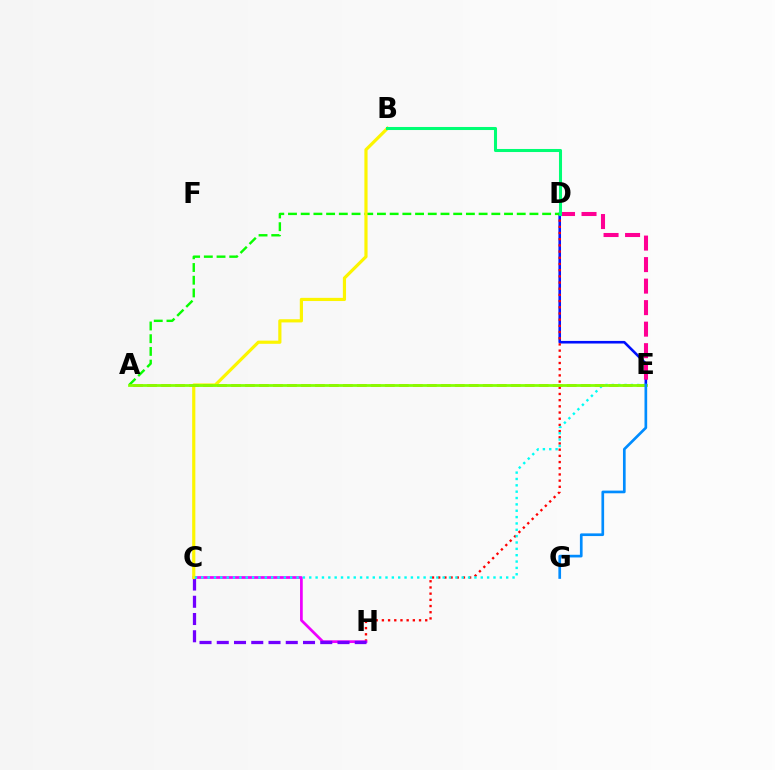{('D', 'E'): [{'color': '#0010ff', 'line_style': 'solid', 'thickness': 1.87}, {'color': '#ff0094', 'line_style': 'dashed', 'thickness': 2.92}], ('D', 'H'): [{'color': '#ff0000', 'line_style': 'dotted', 'thickness': 1.68}], ('C', 'H'): [{'color': '#ee00ff', 'line_style': 'solid', 'thickness': 1.96}, {'color': '#7200ff', 'line_style': 'dashed', 'thickness': 2.34}], ('A', 'D'): [{'color': '#08ff00', 'line_style': 'dashed', 'thickness': 1.73}], ('B', 'C'): [{'color': '#fcf500', 'line_style': 'solid', 'thickness': 2.29}], ('C', 'E'): [{'color': '#00fff6', 'line_style': 'dotted', 'thickness': 1.73}], ('B', 'D'): [{'color': '#00ff74', 'line_style': 'solid', 'thickness': 2.2}], ('A', 'E'): [{'color': '#ff7c00', 'line_style': 'dashed', 'thickness': 1.9}, {'color': '#84ff00', 'line_style': 'solid', 'thickness': 1.99}], ('E', 'G'): [{'color': '#008cff', 'line_style': 'solid', 'thickness': 1.93}]}